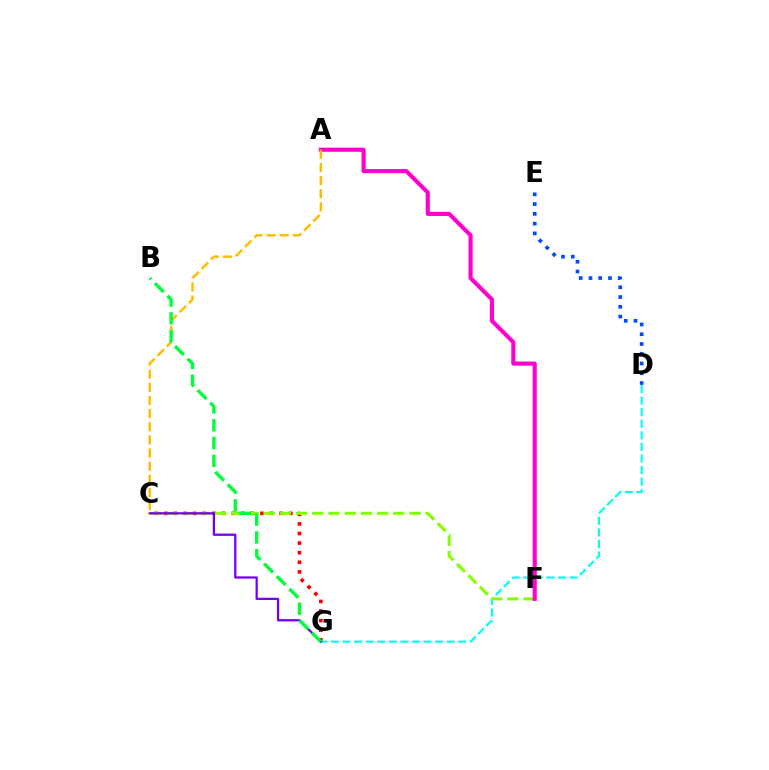{('C', 'G'): [{'color': '#ff0000', 'line_style': 'dotted', 'thickness': 2.61}, {'color': '#7200ff', 'line_style': 'solid', 'thickness': 1.63}], ('D', 'G'): [{'color': '#00fff6', 'line_style': 'dashed', 'thickness': 1.57}], ('D', 'E'): [{'color': '#004bff', 'line_style': 'dotted', 'thickness': 2.65}], ('C', 'F'): [{'color': '#84ff00', 'line_style': 'dashed', 'thickness': 2.2}], ('A', 'F'): [{'color': '#ff00cf', 'line_style': 'solid', 'thickness': 2.96}], ('A', 'C'): [{'color': '#ffbd00', 'line_style': 'dashed', 'thickness': 1.78}], ('B', 'G'): [{'color': '#00ff39', 'line_style': 'dashed', 'thickness': 2.42}]}